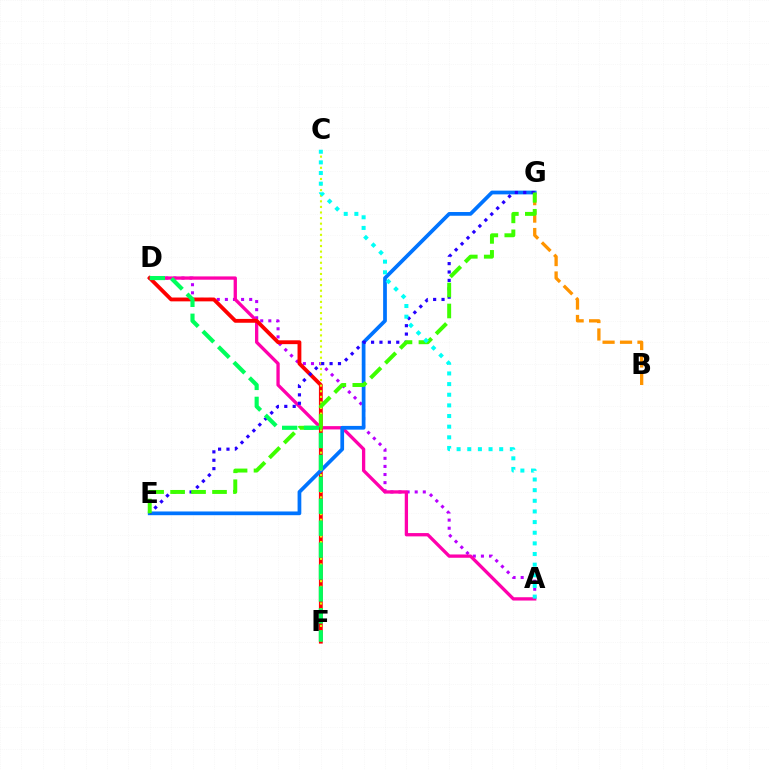{('A', 'D'): [{'color': '#b900ff', 'line_style': 'dotted', 'thickness': 2.2}, {'color': '#ff00ac', 'line_style': 'solid', 'thickness': 2.38}], ('D', 'F'): [{'color': '#ff0000', 'line_style': 'solid', 'thickness': 2.76}, {'color': '#00ff5c', 'line_style': 'dashed', 'thickness': 2.98}], ('E', 'G'): [{'color': '#0074ff', 'line_style': 'solid', 'thickness': 2.69}, {'color': '#2500ff', 'line_style': 'dotted', 'thickness': 2.28}, {'color': '#3dff00', 'line_style': 'dashed', 'thickness': 2.85}], ('C', 'F'): [{'color': '#d1ff00', 'line_style': 'dotted', 'thickness': 1.52}], ('B', 'G'): [{'color': '#ff9400', 'line_style': 'dashed', 'thickness': 2.37}], ('A', 'C'): [{'color': '#00fff6', 'line_style': 'dotted', 'thickness': 2.89}]}